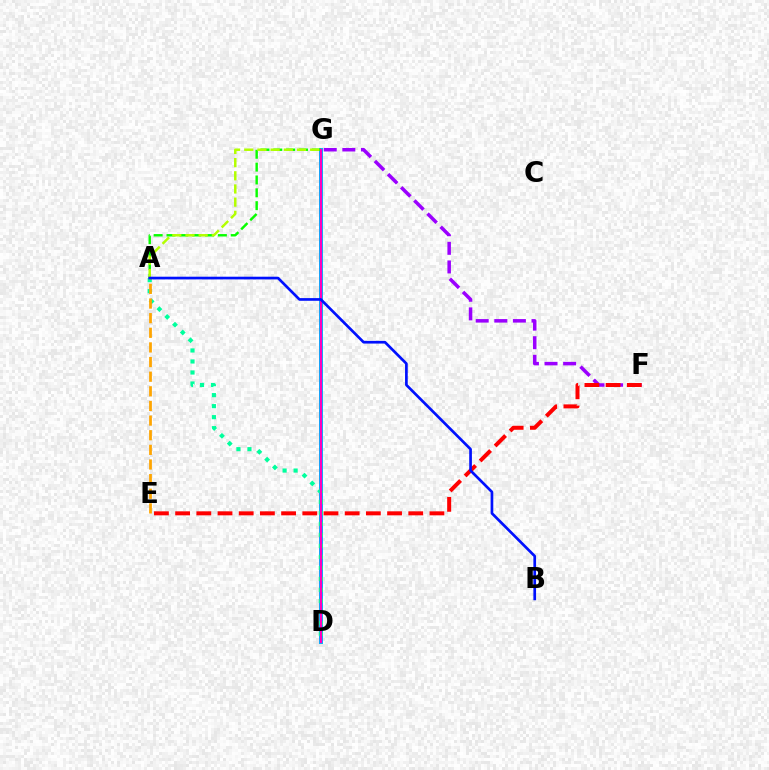{('D', 'G'): [{'color': '#00b5ff', 'line_style': 'solid', 'thickness': 2.86}, {'color': '#ff00bd', 'line_style': 'solid', 'thickness': 1.57}], ('F', 'G'): [{'color': '#9b00ff', 'line_style': 'dashed', 'thickness': 2.53}], ('A', 'G'): [{'color': '#08ff00', 'line_style': 'dashed', 'thickness': 1.75}, {'color': '#b3ff00', 'line_style': 'dashed', 'thickness': 1.79}], ('A', 'D'): [{'color': '#00ff9d', 'line_style': 'dotted', 'thickness': 2.99}], ('E', 'F'): [{'color': '#ff0000', 'line_style': 'dashed', 'thickness': 2.88}], ('A', 'E'): [{'color': '#ffa500', 'line_style': 'dashed', 'thickness': 1.99}], ('A', 'B'): [{'color': '#0010ff', 'line_style': 'solid', 'thickness': 1.94}]}